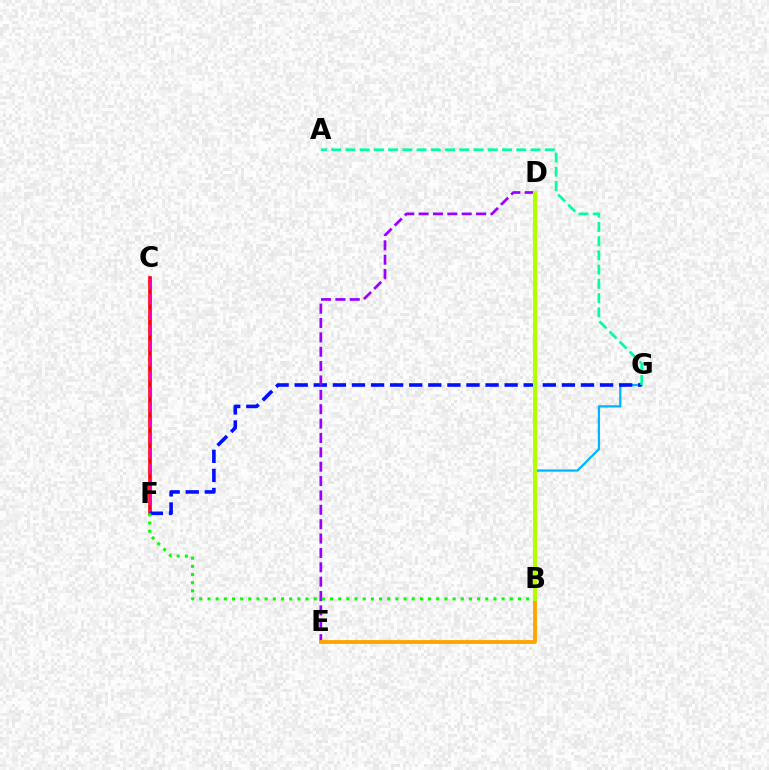{('C', 'F'): [{'color': '#ff0000', 'line_style': 'solid', 'thickness': 2.62}, {'color': '#ff00bd', 'line_style': 'dashed', 'thickness': 2.09}], ('B', 'G'): [{'color': '#00b5ff', 'line_style': 'solid', 'thickness': 1.63}], ('F', 'G'): [{'color': '#0010ff', 'line_style': 'dashed', 'thickness': 2.59}], ('D', 'E'): [{'color': '#9b00ff', 'line_style': 'dashed', 'thickness': 1.95}], ('A', 'G'): [{'color': '#00ff9d', 'line_style': 'dashed', 'thickness': 1.93}], ('B', 'F'): [{'color': '#08ff00', 'line_style': 'dotted', 'thickness': 2.22}], ('B', 'E'): [{'color': '#ffa500', 'line_style': 'solid', 'thickness': 2.76}], ('B', 'D'): [{'color': '#b3ff00', 'line_style': 'solid', 'thickness': 2.95}]}